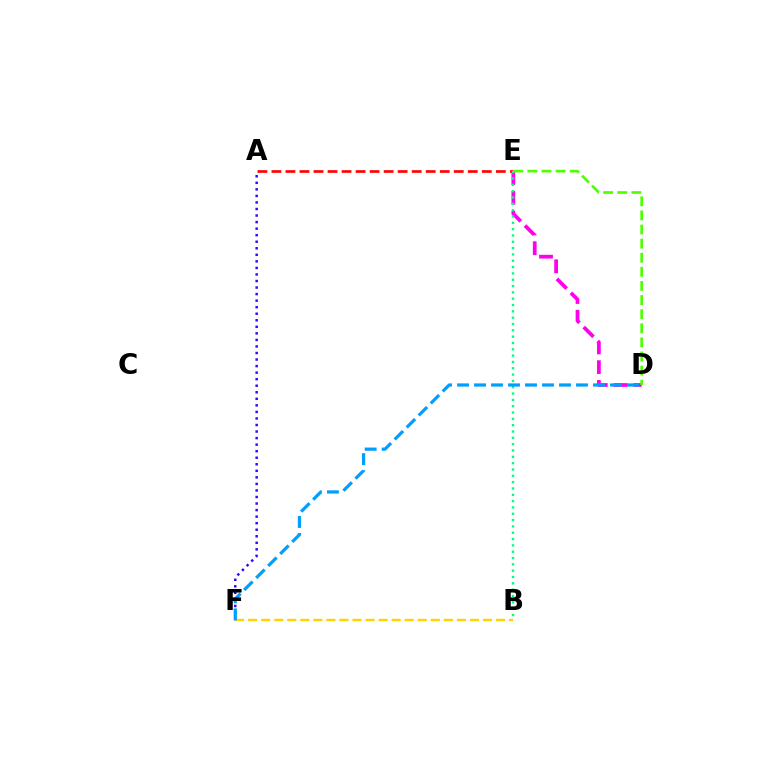{('A', 'F'): [{'color': '#3700ff', 'line_style': 'dotted', 'thickness': 1.78}], ('D', 'E'): [{'color': '#ff00ed', 'line_style': 'dashed', 'thickness': 2.68}, {'color': '#4fff00', 'line_style': 'dashed', 'thickness': 1.92}], ('A', 'E'): [{'color': '#ff0000', 'line_style': 'dashed', 'thickness': 1.91}], ('B', 'F'): [{'color': '#ffd500', 'line_style': 'dashed', 'thickness': 1.77}], ('B', 'E'): [{'color': '#00ff86', 'line_style': 'dotted', 'thickness': 1.72}], ('D', 'F'): [{'color': '#009eff', 'line_style': 'dashed', 'thickness': 2.31}]}